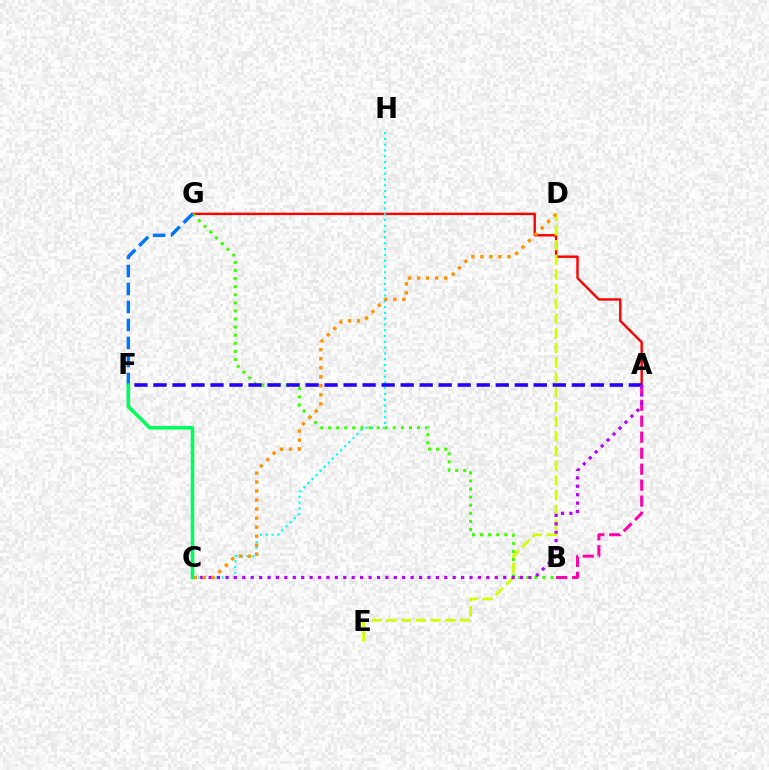{('A', 'G'): [{'color': '#ff0000', 'line_style': 'solid', 'thickness': 1.73}], ('C', 'H'): [{'color': '#00fff6', 'line_style': 'dotted', 'thickness': 1.58}], ('B', 'G'): [{'color': '#3dff00', 'line_style': 'dotted', 'thickness': 2.2}], ('A', 'B'): [{'color': '#ff00ac', 'line_style': 'dashed', 'thickness': 2.17}], ('F', 'G'): [{'color': '#0074ff', 'line_style': 'dashed', 'thickness': 2.44}], ('D', 'E'): [{'color': '#d1ff00', 'line_style': 'dashed', 'thickness': 2.0}], ('A', 'F'): [{'color': '#2500ff', 'line_style': 'dashed', 'thickness': 2.58}], ('A', 'C'): [{'color': '#b900ff', 'line_style': 'dotted', 'thickness': 2.29}], ('C', 'D'): [{'color': '#ff9400', 'line_style': 'dotted', 'thickness': 2.45}], ('C', 'F'): [{'color': '#00ff5c', 'line_style': 'solid', 'thickness': 2.56}]}